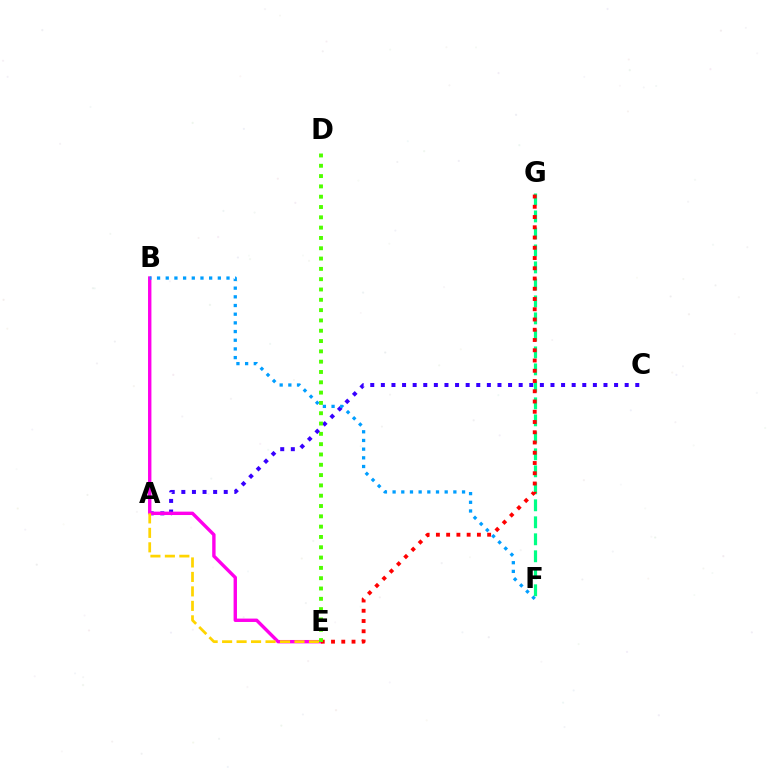{('A', 'C'): [{'color': '#3700ff', 'line_style': 'dotted', 'thickness': 2.88}], ('B', 'E'): [{'color': '#ff00ed', 'line_style': 'solid', 'thickness': 2.44}], ('F', 'G'): [{'color': '#00ff86', 'line_style': 'dashed', 'thickness': 2.31}], ('E', 'G'): [{'color': '#ff0000', 'line_style': 'dotted', 'thickness': 2.78}], ('A', 'E'): [{'color': '#ffd500', 'line_style': 'dashed', 'thickness': 1.97}], ('D', 'E'): [{'color': '#4fff00', 'line_style': 'dotted', 'thickness': 2.8}], ('B', 'F'): [{'color': '#009eff', 'line_style': 'dotted', 'thickness': 2.36}]}